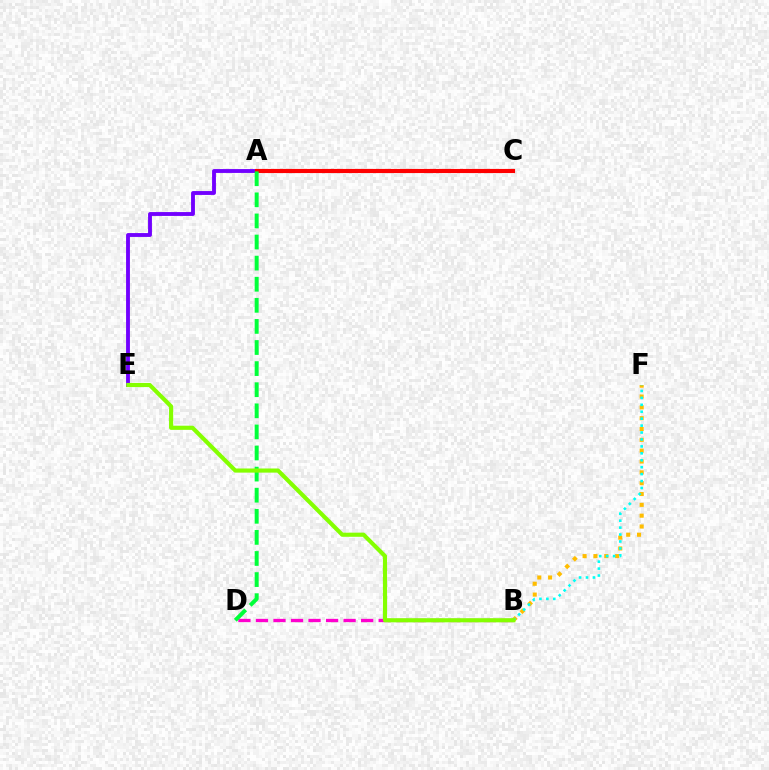{('B', 'D'): [{'color': '#ff00cf', 'line_style': 'dashed', 'thickness': 2.38}], ('A', 'E'): [{'color': '#7200ff', 'line_style': 'solid', 'thickness': 2.78}], ('A', 'C'): [{'color': '#004bff', 'line_style': 'dotted', 'thickness': 2.81}, {'color': '#ff0000', 'line_style': 'solid', 'thickness': 2.97}], ('B', 'F'): [{'color': '#ffbd00', 'line_style': 'dotted', 'thickness': 2.94}, {'color': '#00fff6', 'line_style': 'dotted', 'thickness': 1.88}], ('A', 'D'): [{'color': '#00ff39', 'line_style': 'dashed', 'thickness': 2.87}], ('B', 'E'): [{'color': '#84ff00', 'line_style': 'solid', 'thickness': 2.98}]}